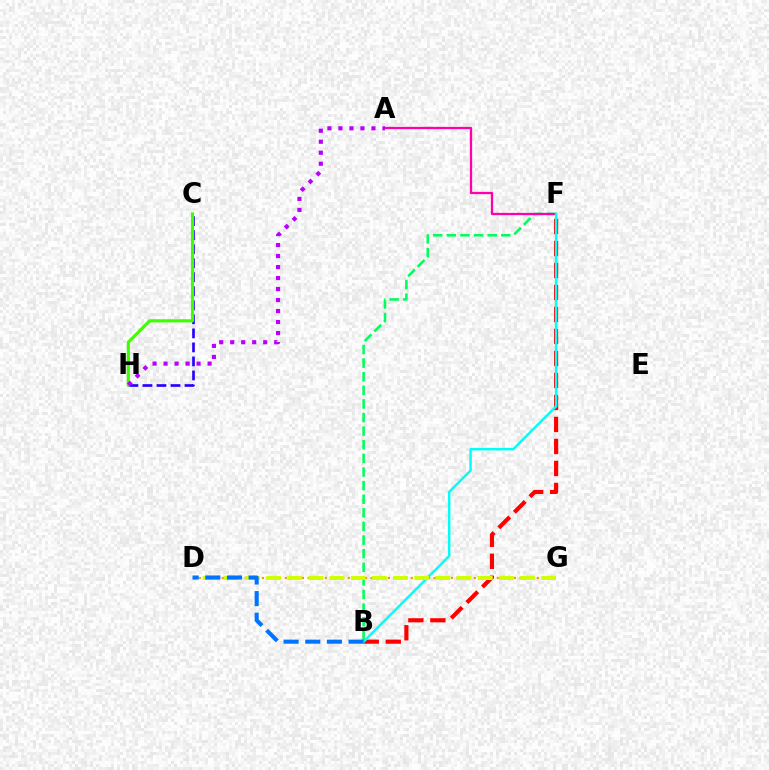{('B', 'F'): [{'color': '#00ff5c', 'line_style': 'dashed', 'thickness': 1.85}, {'color': '#ff0000', 'line_style': 'dashed', 'thickness': 2.99}, {'color': '#00fff6', 'line_style': 'solid', 'thickness': 1.79}], ('C', 'H'): [{'color': '#2500ff', 'line_style': 'dashed', 'thickness': 1.91}, {'color': '#3dff00', 'line_style': 'solid', 'thickness': 2.25}], ('A', 'F'): [{'color': '#ff00ac', 'line_style': 'solid', 'thickness': 1.64}], ('D', 'G'): [{'color': '#ff9400', 'line_style': 'dotted', 'thickness': 1.56}, {'color': '#d1ff00', 'line_style': 'dashed', 'thickness': 2.87}], ('A', 'H'): [{'color': '#b900ff', 'line_style': 'dotted', 'thickness': 2.99}], ('B', 'D'): [{'color': '#0074ff', 'line_style': 'dashed', 'thickness': 2.94}]}